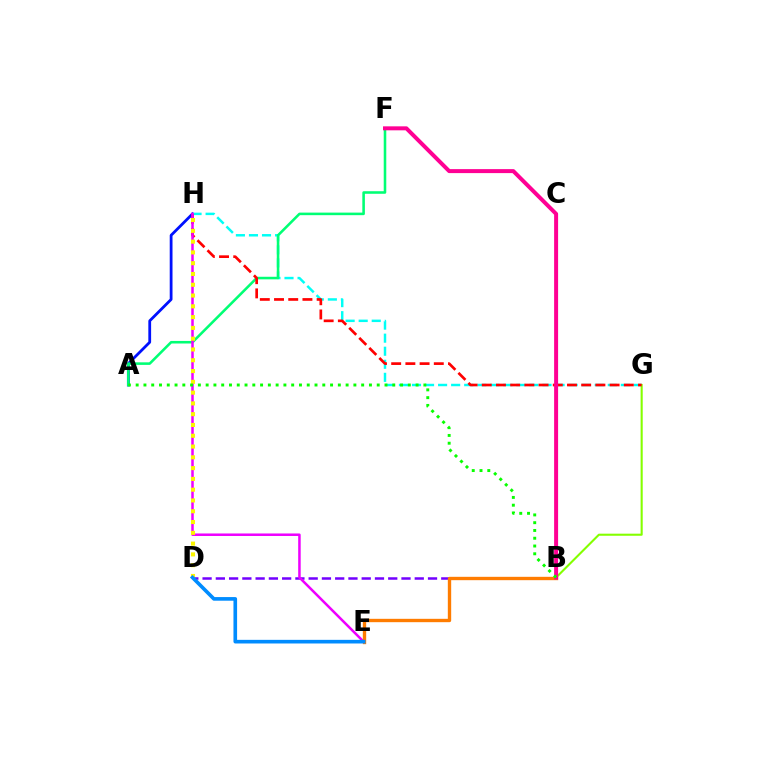{('A', 'H'): [{'color': '#0010ff', 'line_style': 'solid', 'thickness': 2.0}], ('G', 'H'): [{'color': '#00fff6', 'line_style': 'dashed', 'thickness': 1.77}, {'color': '#ff0000', 'line_style': 'dashed', 'thickness': 1.93}], ('A', 'F'): [{'color': '#00ff74', 'line_style': 'solid', 'thickness': 1.85}], ('B', 'D'): [{'color': '#7200ff', 'line_style': 'dashed', 'thickness': 1.8}], ('B', 'G'): [{'color': '#84ff00', 'line_style': 'solid', 'thickness': 1.51}], ('E', 'H'): [{'color': '#ee00ff', 'line_style': 'solid', 'thickness': 1.81}], ('B', 'E'): [{'color': '#ff7c00', 'line_style': 'solid', 'thickness': 2.42}], ('D', 'H'): [{'color': '#fcf500', 'line_style': 'dotted', 'thickness': 2.93}], ('D', 'E'): [{'color': '#008cff', 'line_style': 'solid', 'thickness': 2.62}], ('B', 'F'): [{'color': '#ff0094', 'line_style': 'solid', 'thickness': 2.87}], ('A', 'B'): [{'color': '#08ff00', 'line_style': 'dotted', 'thickness': 2.11}]}